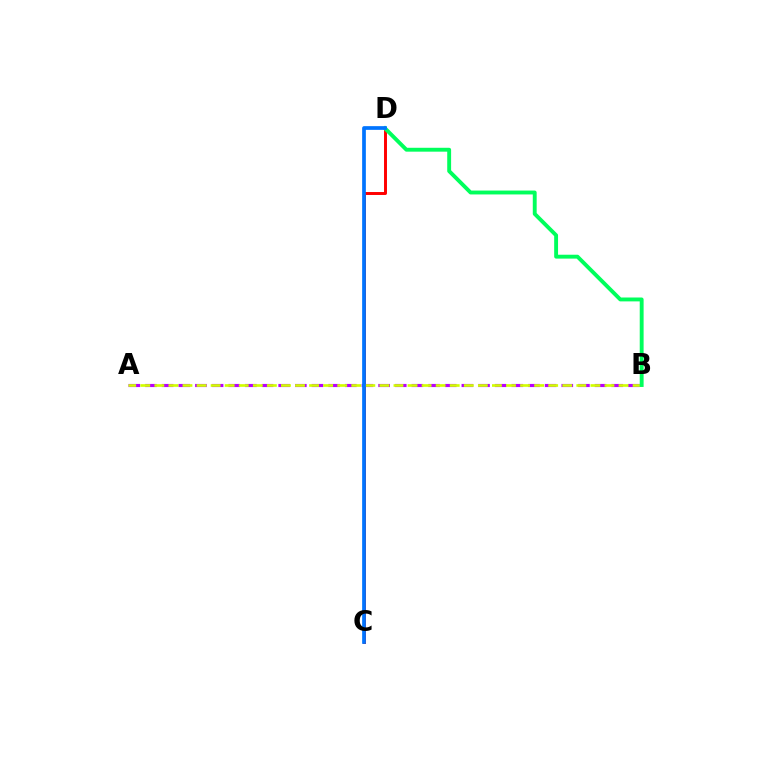{('C', 'D'): [{'color': '#ff0000', 'line_style': 'solid', 'thickness': 2.13}, {'color': '#0074ff', 'line_style': 'solid', 'thickness': 2.67}], ('A', 'B'): [{'color': '#b900ff', 'line_style': 'dashed', 'thickness': 2.26}, {'color': '#d1ff00', 'line_style': 'dashed', 'thickness': 1.91}], ('B', 'D'): [{'color': '#00ff5c', 'line_style': 'solid', 'thickness': 2.8}]}